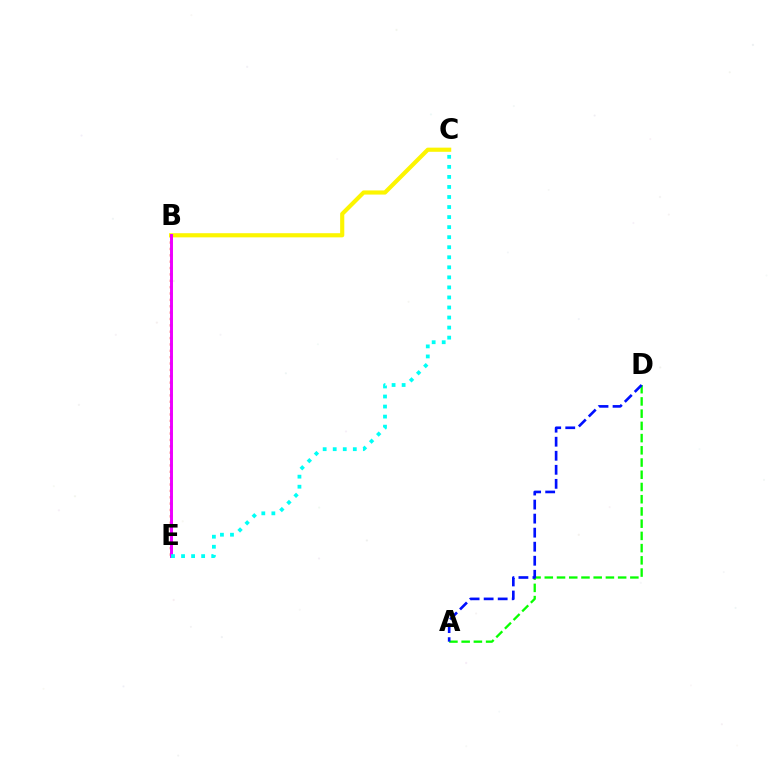{('B', 'E'): [{'color': '#ff0000', 'line_style': 'dotted', 'thickness': 1.73}, {'color': '#ee00ff', 'line_style': 'solid', 'thickness': 2.13}], ('B', 'C'): [{'color': '#fcf500', 'line_style': 'solid', 'thickness': 2.99}], ('A', 'D'): [{'color': '#08ff00', 'line_style': 'dashed', 'thickness': 1.66}, {'color': '#0010ff', 'line_style': 'dashed', 'thickness': 1.91}], ('C', 'E'): [{'color': '#00fff6', 'line_style': 'dotted', 'thickness': 2.73}]}